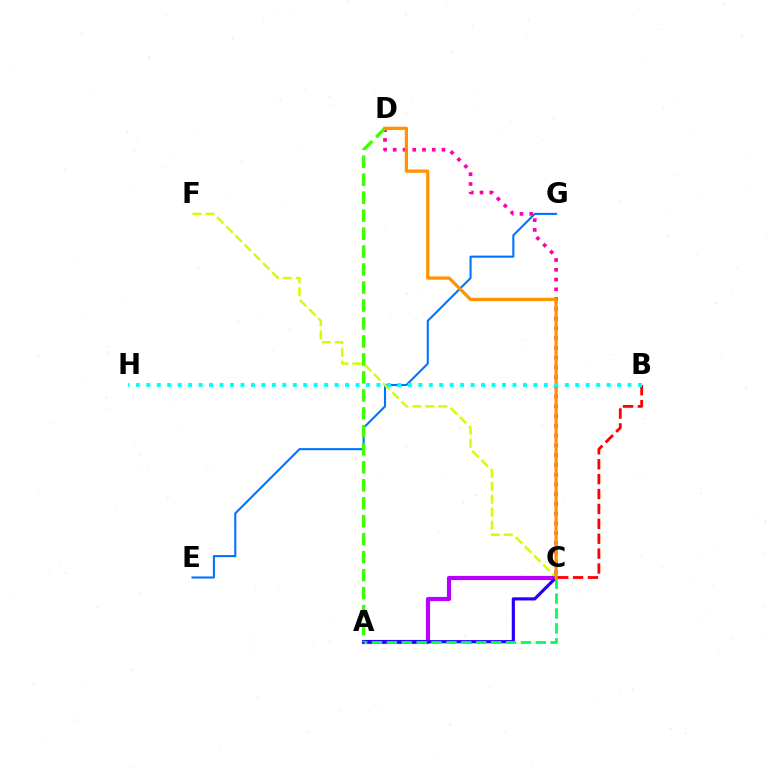{('E', 'G'): [{'color': '#0074ff', 'line_style': 'solid', 'thickness': 1.51}], ('C', 'D'): [{'color': '#ff00ac', 'line_style': 'dotted', 'thickness': 2.65}, {'color': '#ff9400', 'line_style': 'solid', 'thickness': 2.35}], ('C', 'F'): [{'color': '#d1ff00', 'line_style': 'dashed', 'thickness': 1.76}], ('A', 'C'): [{'color': '#b900ff', 'line_style': 'solid', 'thickness': 3.0}, {'color': '#2500ff', 'line_style': 'solid', 'thickness': 2.28}, {'color': '#00ff5c', 'line_style': 'dashed', 'thickness': 2.02}], ('B', 'C'): [{'color': '#ff0000', 'line_style': 'dashed', 'thickness': 2.02}], ('A', 'D'): [{'color': '#3dff00', 'line_style': 'dashed', 'thickness': 2.44}], ('B', 'H'): [{'color': '#00fff6', 'line_style': 'dotted', 'thickness': 2.84}]}